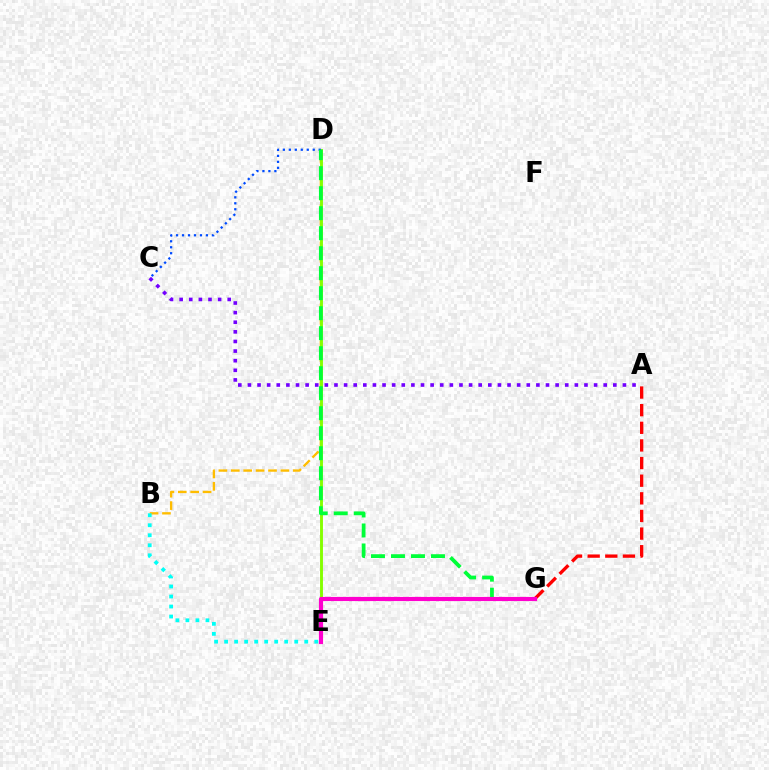{('A', 'G'): [{'color': '#ff0000', 'line_style': 'dashed', 'thickness': 2.4}], ('B', 'D'): [{'color': '#ffbd00', 'line_style': 'dashed', 'thickness': 1.68}], ('D', 'E'): [{'color': '#84ff00', 'line_style': 'solid', 'thickness': 2.08}], ('C', 'D'): [{'color': '#004bff', 'line_style': 'dotted', 'thickness': 1.62}], ('D', 'G'): [{'color': '#00ff39', 'line_style': 'dashed', 'thickness': 2.72}], ('A', 'C'): [{'color': '#7200ff', 'line_style': 'dotted', 'thickness': 2.61}], ('B', 'E'): [{'color': '#00fff6', 'line_style': 'dotted', 'thickness': 2.72}], ('E', 'G'): [{'color': '#ff00cf', 'line_style': 'solid', 'thickness': 2.98}]}